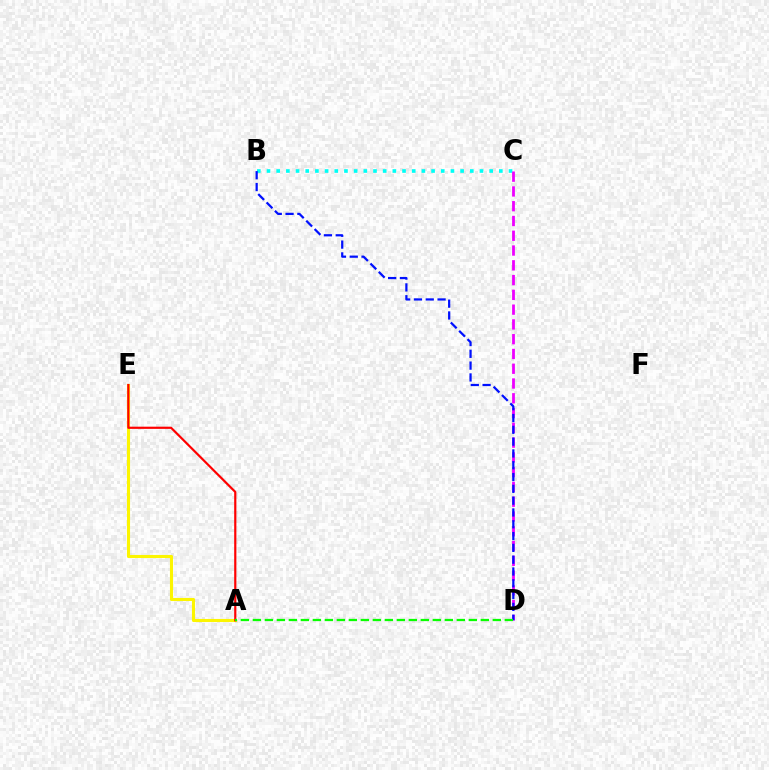{('A', 'E'): [{'color': '#fcf500', 'line_style': 'solid', 'thickness': 2.23}, {'color': '#ff0000', 'line_style': 'solid', 'thickness': 1.57}], ('B', 'C'): [{'color': '#00fff6', 'line_style': 'dotted', 'thickness': 2.63}], ('C', 'D'): [{'color': '#ee00ff', 'line_style': 'dashed', 'thickness': 2.01}], ('B', 'D'): [{'color': '#0010ff', 'line_style': 'dashed', 'thickness': 1.6}], ('A', 'D'): [{'color': '#08ff00', 'line_style': 'dashed', 'thickness': 1.63}]}